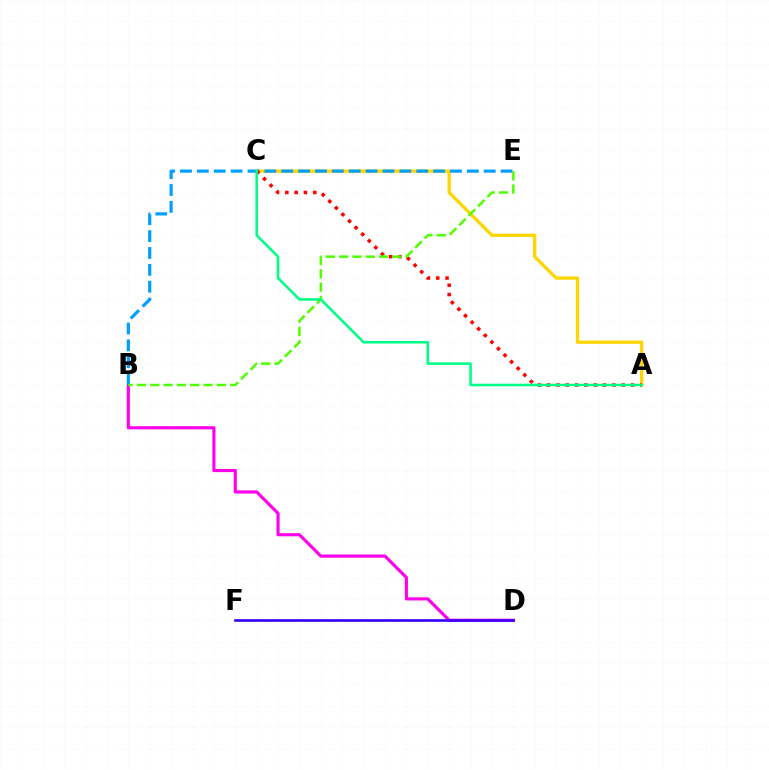{('B', 'D'): [{'color': '#ff00ed', 'line_style': 'solid', 'thickness': 2.26}], ('A', 'C'): [{'color': '#ffd500', 'line_style': 'solid', 'thickness': 2.36}, {'color': '#ff0000', 'line_style': 'dotted', 'thickness': 2.53}, {'color': '#00ff86', 'line_style': 'solid', 'thickness': 1.85}], ('D', 'F'): [{'color': '#3700ff', 'line_style': 'solid', 'thickness': 1.9}], ('B', 'E'): [{'color': '#009eff', 'line_style': 'dashed', 'thickness': 2.29}, {'color': '#4fff00', 'line_style': 'dashed', 'thickness': 1.81}]}